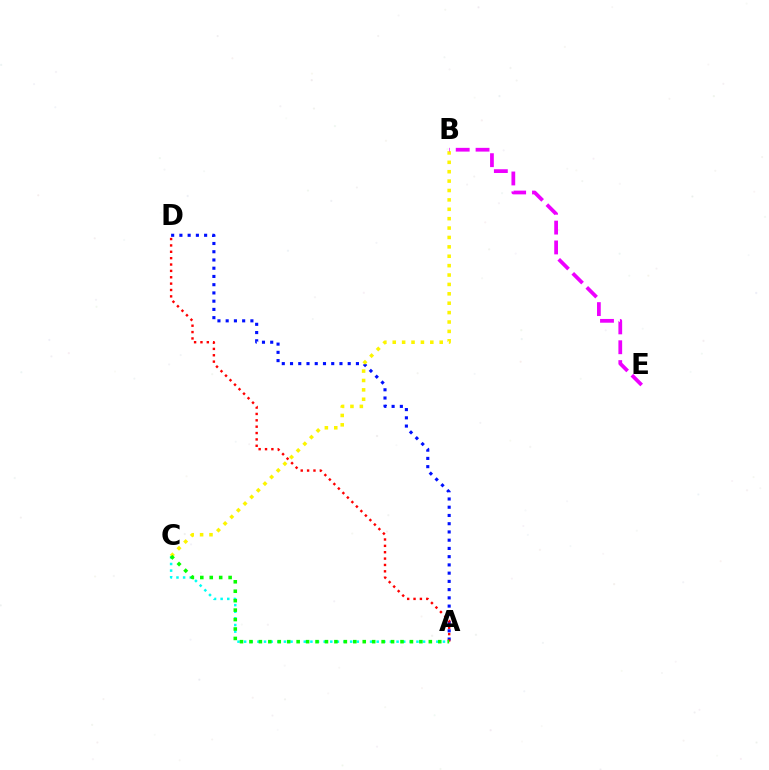{('A', 'D'): [{'color': '#0010ff', 'line_style': 'dotted', 'thickness': 2.24}, {'color': '#ff0000', 'line_style': 'dotted', 'thickness': 1.73}], ('A', 'C'): [{'color': '#00fff6', 'line_style': 'dotted', 'thickness': 1.8}, {'color': '#08ff00', 'line_style': 'dotted', 'thickness': 2.57}], ('B', 'C'): [{'color': '#fcf500', 'line_style': 'dotted', 'thickness': 2.55}], ('B', 'E'): [{'color': '#ee00ff', 'line_style': 'dashed', 'thickness': 2.7}]}